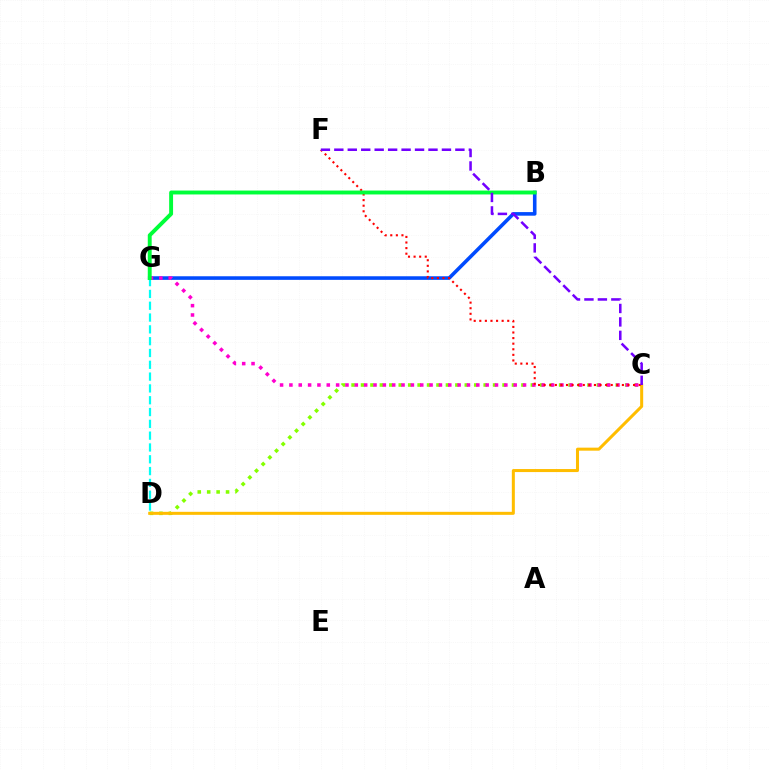{('B', 'G'): [{'color': '#004bff', 'line_style': 'solid', 'thickness': 2.58}, {'color': '#00ff39', 'line_style': 'solid', 'thickness': 2.81}], ('C', 'D'): [{'color': '#84ff00', 'line_style': 'dotted', 'thickness': 2.56}, {'color': '#ffbd00', 'line_style': 'solid', 'thickness': 2.18}], ('C', 'G'): [{'color': '#ff00cf', 'line_style': 'dotted', 'thickness': 2.54}], ('C', 'F'): [{'color': '#ff0000', 'line_style': 'dotted', 'thickness': 1.52}, {'color': '#7200ff', 'line_style': 'dashed', 'thickness': 1.83}], ('D', 'G'): [{'color': '#00fff6', 'line_style': 'dashed', 'thickness': 1.6}]}